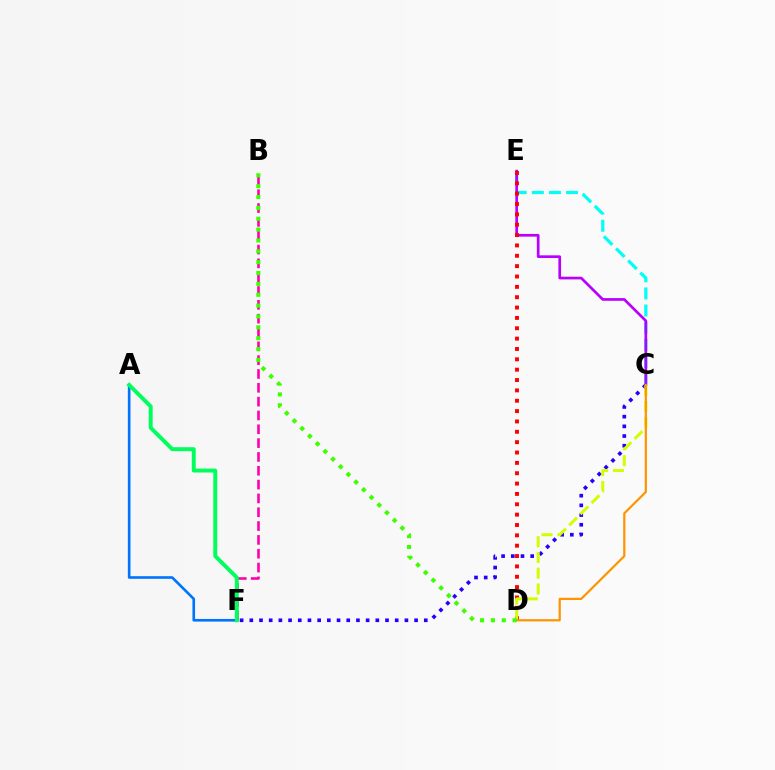{('C', 'E'): [{'color': '#00fff6', 'line_style': 'dashed', 'thickness': 2.33}, {'color': '#b900ff', 'line_style': 'solid', 'thickness': 1.94}], ('C', 'F'): [{'color': '#2500ff', 'line_style': 'dotted', 'thickness': 2.63}], ('D', 'E'): [{'color': '#ff0000', 'line_style': 'dotted', 'thickness': 2.81}], ('C', 'D'): [{'color': '#d1ff00', 'line_style': 'dashed', 'thickness': 2.14}, {'color': '#ff9400', 'line_style': 'solid', 'thickness': 1.6}], ('A', 'F'): [{'color': '#0074ff', 'line_style': 'solid', 'thickness': 1.9}, {'color': '#00ff5c', 'line_style': 'solid', 'thickness': 2.83}], ('B', 'F'): [{'color': '#ff00ac', 'line_style': 'dashed', 'thickness': 1.88}], ('B', 'D'): [{'color': '#3dff00', 'line_style': 'dotted', 'thickness': 2.95}]}